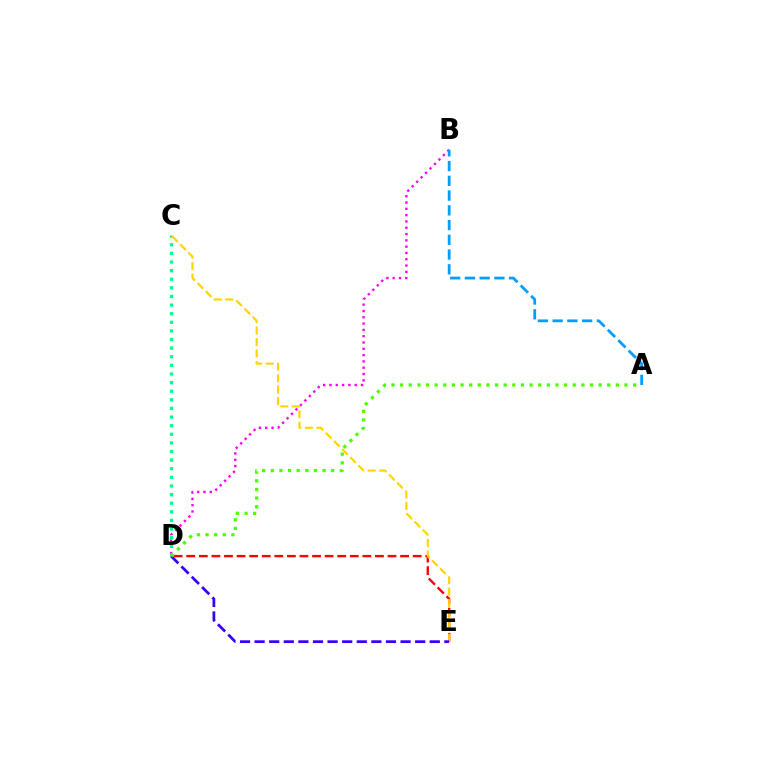{('B', 'D'): [{'color': '#ff00ed', 'line_style': 'dotted', 'thickness': 1.71}], ('D', 'E'): [{'color': '#ff0000', 'line_style': 'dashed', 'thickness': 1.71}, {'color': '#3700ff', 'line_style': 'dashed', 'thickness': 1.98}], ('A', 'B'): [{'color': '#009eff', 'line_style': 'dashed', 'thickness': 2.0}], ('C', 'D'): [{'color': '#00ff86', 'line_style': 'dotted', 'thickness': 2.34}], ('C', 'E'): [{'color': '#ffd500', 'line_style': 'dashed', 'thickness': 1.56}], ('A', 'D'): [{'color': '#4fff00', 'line_style': 'dotted', 'thickness': 2.34}]}